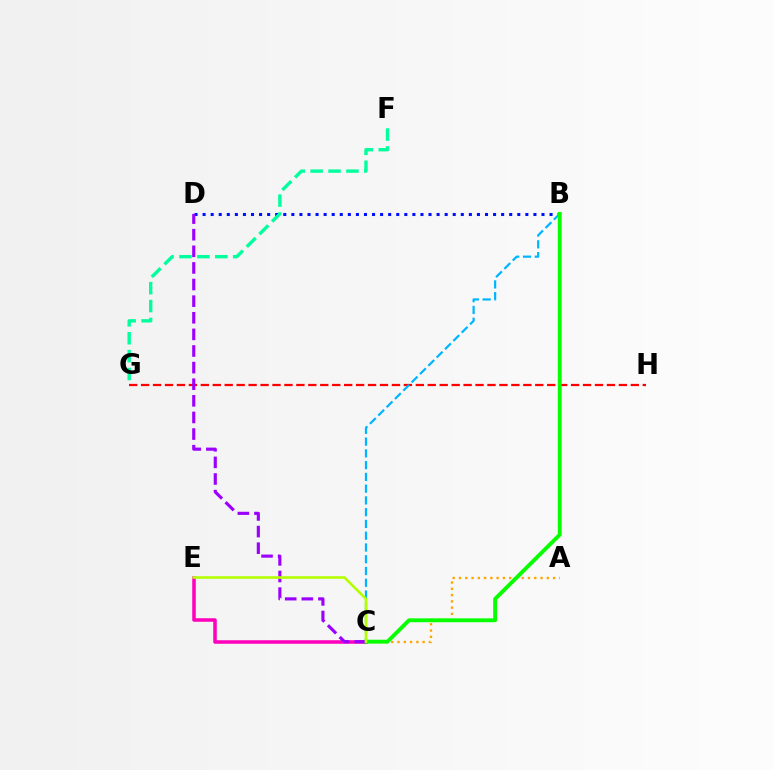{('G', 'H'): [{'color': '#ff0000', 'line_style': 'dashed', 'thickness': 1.62}], ('B', 'D'): [{'color': '#0010ff', 'line_style': 'dotted', 'thickness': 2.19}], ('A', 'C'): [{'color': '#ffa500', 'line_style': 'dotted', 'thickness': 1.7}], ('C', 'E'): [{'color': '#ff00bd', 'line_style': 'solid', 'thickness': 2.54}, {'color': '#b3ff00', 'line_style': 'solid', 'thickness': 1.87}], ('B', 'C'): [{'color': '#00b5ff', 'line_style': 'dashed', 'thickness': 1.6}, {'color': '#08ff00', 'line_style': 'solid', 'thickness': 2.8}], ('F', 'G'): [{'color': '#00ff9d', 'line_style': 'dashed', 'thickness': 2.43}], ('C', 'D'): [{'color': '#9b00ff', 'line_style': 'dashed', 'thickness': 2.26}]}